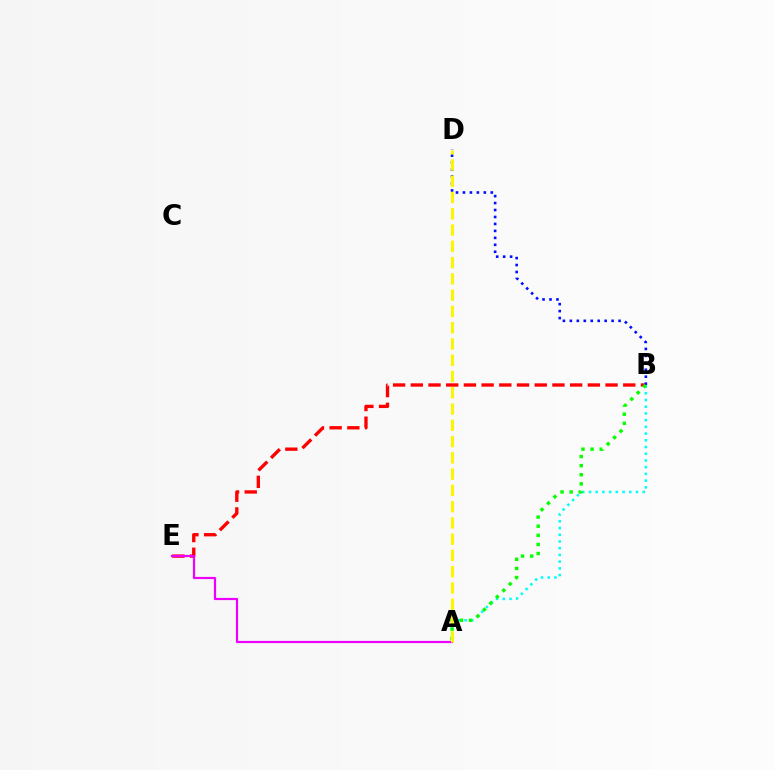{('B', 'E'): [{'color': '#ff0000', 'line_style': 'dashed', 'thickness': 2.41}], ('A', 'E'): [{'color': '#ee00ff', 'line_style': 'solid', 'thickness': 1.58}], ('B', 'D'): [{'color': '#0010ff', 'line_style': 'dotted', 'thickness': 1.89}], ('A', 'B'): [{'color': '#00fff6', 'line_style': 'dotted', 'thickness': 1.83}, {'color': '#08ff00', 'line_style': 'dotted', 'thickness': 2.47}], ('A', 'D'): [{'color': '#fcf500', 'line_style': 'dashed', 'thickness': 2.21}]}